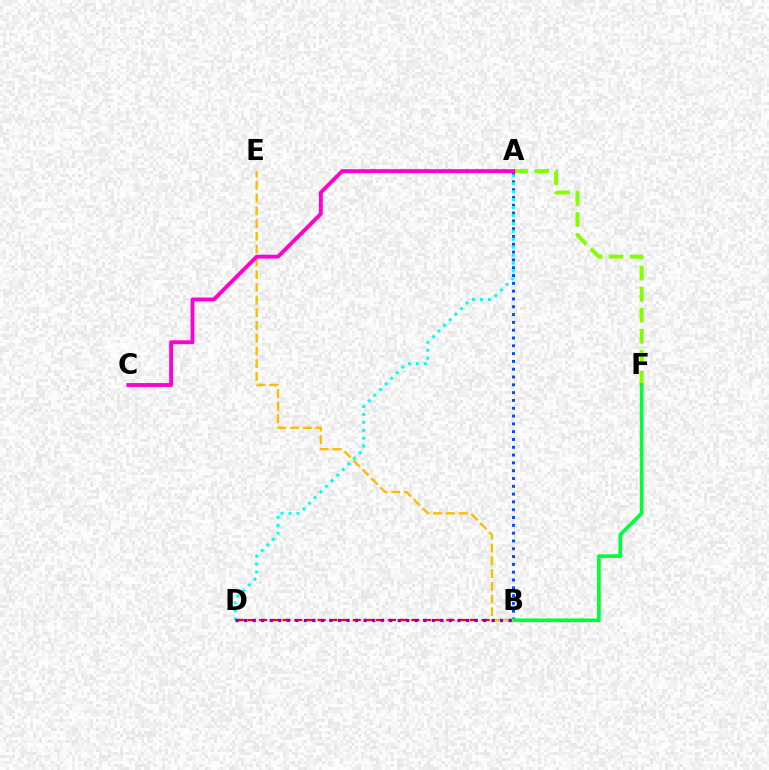{('A', 'F'): [{'color': '#84ff00', 'line_style': 'dashed', 'thickness': 2.86}], ('B', 'D'): [{'color': '#ff0000', 'line_style': 'dashed', 'thickness': 1.59}, {'color': '#7200ff', 'line_style': 'dotted', 'thickness': 2.32}], ('A', 'B'): [{'color': '#004bff', 'line_style': 'dotted', 'thickness': 2.12}], ('B', 'F'): [{'color': '#00ff39', 'line_style': 'solid', 'thickness': 2.66}], ('B', 'E'): [{'color': '#ffbd00', 'line_style': 'dashed', 'thickness': 1.73}], ('A', 'D'): [{'color': '#00fff6', 'line_style': 'dotted', 'thickness': 2.16}], ('A', 'C'): [{'color': '#ff00cf', 'line_style': 'solid', 'thickness': 2.79}]}